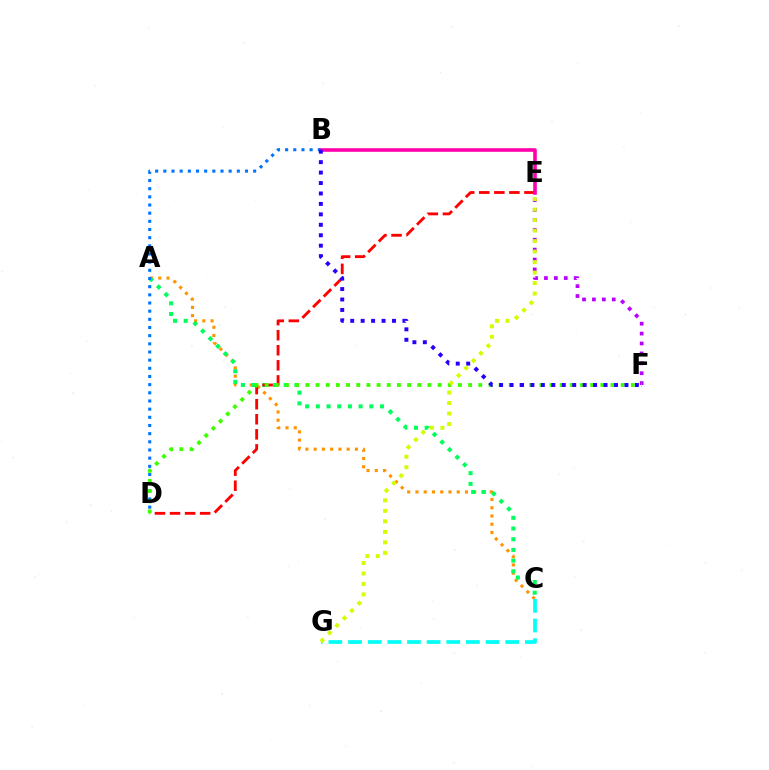{('A', 'C'): [{'color': '#ff9400', 'line_style': 'dotted', 'thickness': 2.24}, {'color': '#00ff5c', 'line_style': 'dotted', 'thickness': 2.91}], ('C', 'G'): [{'color': '#00fff6', 'line_style': 'dashed', 'thickness': 2.67}], ('E', 'F'): [{'color': '#b900ff', 'line_style': 'dotted', 'thickness': 2.69}], ('B', 'D'): [{'color': '#0074ff', 'line_style': 'dotted', 'thickness': 2.22}], ('D', 'E'): [{'color': '#ff0000', 'line_style': 'dashed', 'thickness': 2.05}], ('D', 'F'): [{'color': '#3dff00', 'line_style': 'dotted', 'thickness': 2.76}], ('B', 'E'): [{'color': '#ff00ac', 'line_style': 'solid', 'thickness': 2.59}], ('B', 'F'): [{'color': '#2500ff', 'line_style': 'dotted', 'thickness': 2.84}], ('E', 'G'): [{'color': '#d1ff00', 'line_style': 'dotted', 'thickness': 2.85}]}